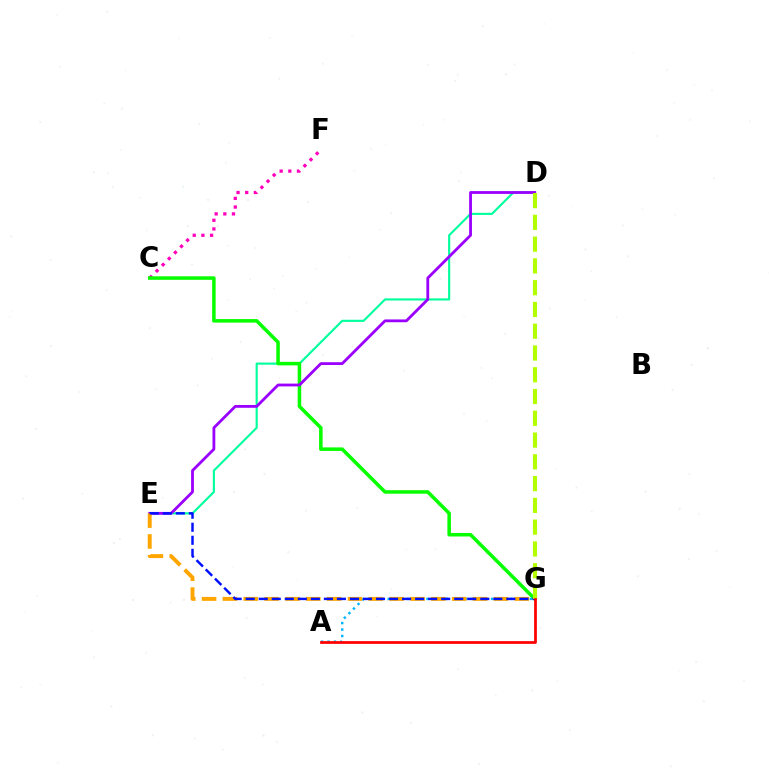{('C', 'F'): [{'color': '#ff00bd', 'line_style': 'dotted', 'thickness': 2.35}], ('D', 'E'): [{'color': '#00ff9d', 'line_style': 'solid', 'thickness': 1.54}, {'color': '#9b00ff', 'line_style': 'solid', 'thickness': 2.02}], ('C', 'G'): [{'color': '#08ff00', 'line_style': 'solid', 'thickness': 2.54}], ('A', 'G'): [{'color': '#00b5ff', 'line_style': 'dotted', 'thickness': 1.76}, {'color': '#ff0000', 'line_style': 'solid', 'thickness': 1.97}], ('E', 'G'): [{'color': '#ffa500', 'line_style': 'dashed', 'thickness': 2.83}, {'color': '#0010ff', 'line_style': 'dashed', 'thickness': 1.77}], ('D', 'G'): [{'color': '#b3ff00', 'line_style': 'dashed', 'thickness': 2.96}]}